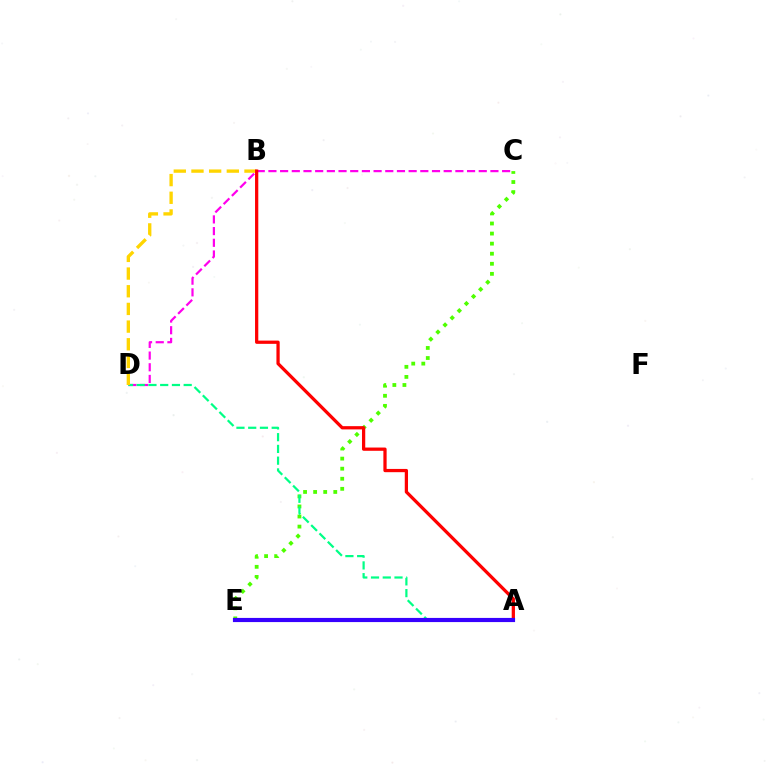{('C', 'E'): [{'color': '#4fff00', 'line_style': 'dotted', 'thickness': 2.74}], ('A', 'E'): [{'color': '#009eff', 'line_style': 'dotted', 'thickness': 2.54}, {'color': '#3700ff', 'line_style': 'solid', 'thickness': 2.99}], ('C', 'D'): [{'color': '#ff00ed', 'line_style': 'dashed', 'thickness': 1.59}], ('A', 'D'): [{'color': '#00ff86', 'line_style': 'dashed', 'thickness': 1.6}], ('B', 'D'): [{'color': '#ffd500', 'line_style': 'dashed', 'thickness': 2.4}], ('A', 'B'): [{'color': '#ff0000', 'line_style': 'solid', 'thickness': 2.34}]}